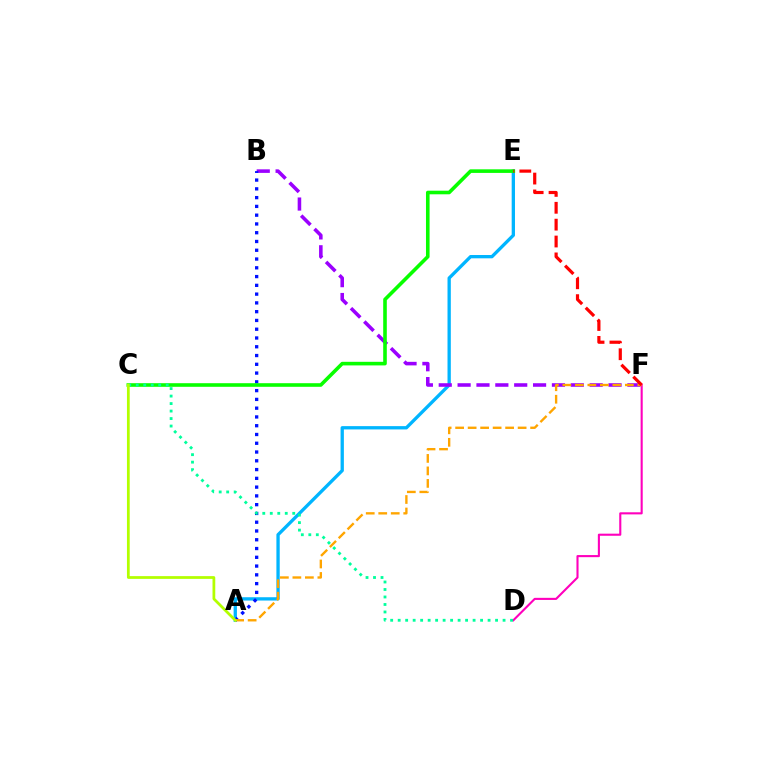{('A', 'E'): [{'color': '#00b5ff', 'line_style': 'solid', 'thickness': 2.38}], ('B', 'F'): [{'color': '#9b00ff', 'line_style': 'dashed', 'thickness': 2.56}], ('A', 'B'): [{'color': '#0010ff', 'line_style': 'dotted', 'thickness': 2.38}], ('C', 'E'): [{'color': '#08ff00', 'line_style': 'solid', 'thickness': 2.59}], ('D', 'F'): [{'color': '#ff00bd', 'line_style': 'solid', 'thickness': 1.52}], ('A', 'F'): [{'color': '#ffa500', 'line_style': 'dashed', 'thickness': 1.7}], ('C', 'D'): [{'color': '#00ff9d', 'line_style': 'dotted', 'thickness': 2.04}], ('A', 'C'): [{'color': '#b3ff00', 'line_style': 'solid', 'thickness': 1.99}], ('E', 'F'): [{'color': '#ff0000', 'line_style': 'dashed', 'thickness': 2.29}]}